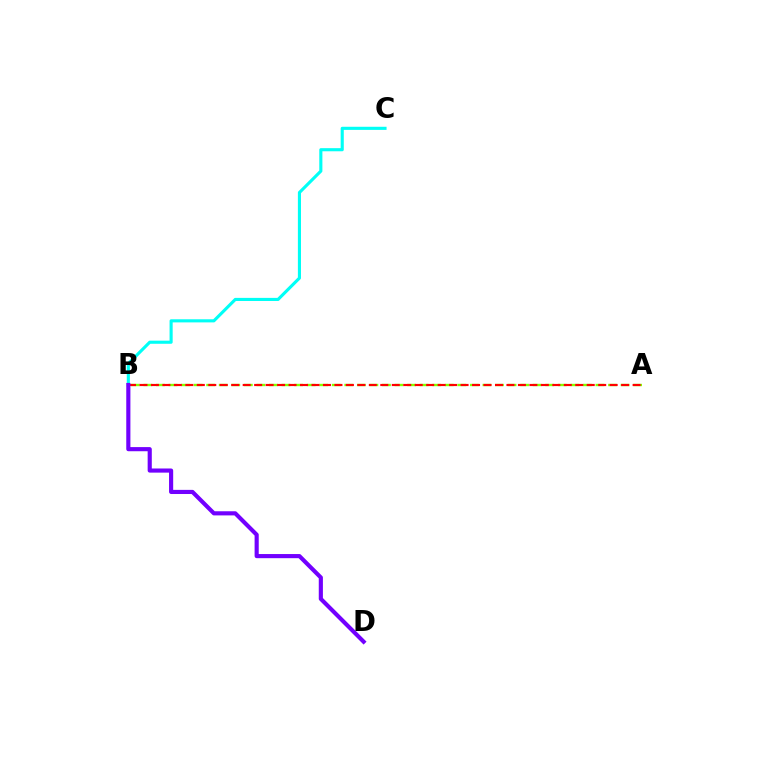{('A', 'B'): [{'color': '#84ff00', 'line_style': 'dashed', 'thickness': 1.71}, {'color': '#ff0000', 'line_style': 'dashed', 'thickness': 1.56}], ('B', 'C'): [{'color': '#00fff6', 'line_style': 'solid', 'thickness': 2.24}], ('B', 'D'): [{'color': '#7200ff', 'line_style': 'solid', 'thickness': 2.98}]}